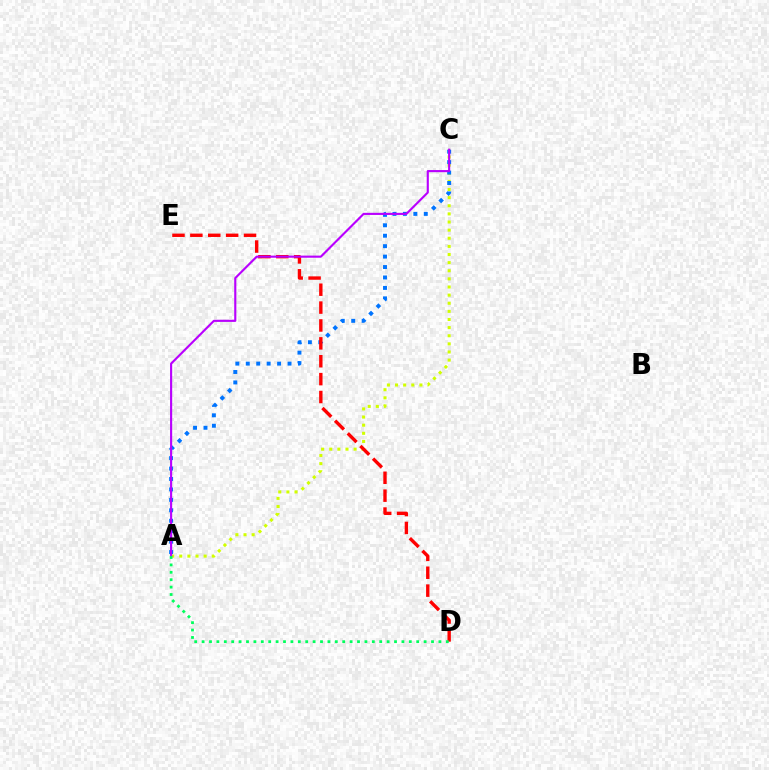{('A', 'C'): [{'color': '#d1ff00', 'line_style': 'dotted', 'thickness': 2.21}, {'color': '#0074ff', 'line_style': 'dotted', 'thickness': 2.84}, {'color': '#b900ff', 'line_style': 'solid', 'thickness': 1.53}], ('D', 'E'): [{'color': '#ff0000', 'line_style': 'dashed', 'thickness': 2.43}], ('A', 'D'): [{'color': '#00ff5c', 'line_style': 'dotted', 'thickness': 2.01}]}